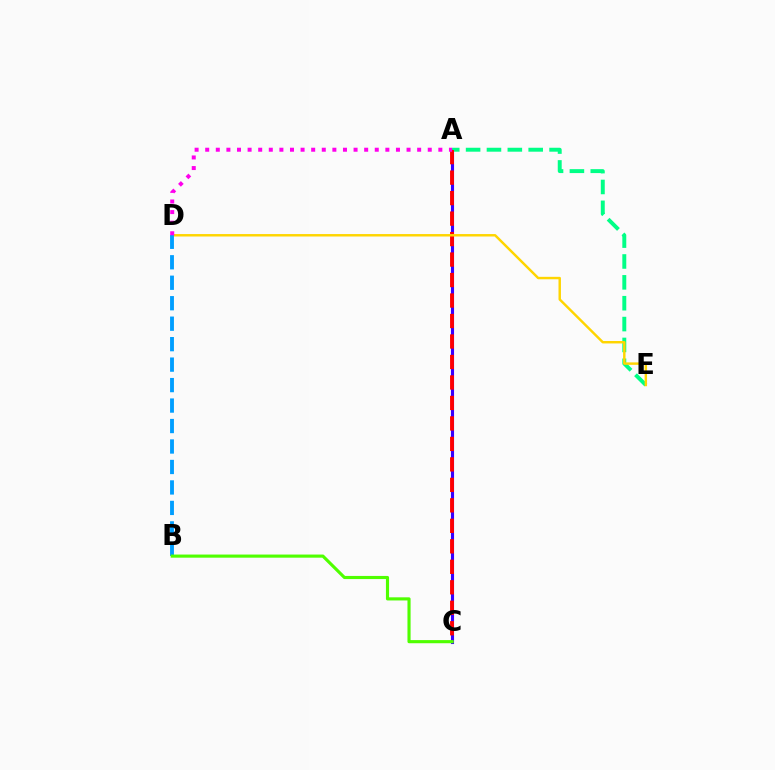{('A', 'C'): [{'color': '#3700ff', 'line_style': 'solid', 'thickness': 2.23}, {'color': '#ff0000', 'line_style': 'dashed', 'thickness': 2.78}], ('A', 'E'): [{'color': '#00ff86', 'line_style': 'dashed', 'thickness': 2.83}], ('D', 'E'): [{'color': '#ffd500', 'line_style': 'solid', 'thickness': 1.76}], ('B', 'D'): [{'color': '#009eff', 'line_style': 'dashed', 'thickness': 2.78}], ('A', 'D'): [{'color': '#ff00ed', 'line_style': 'dotted', 'thickness': 2.88}], ('B', 'C'): [{'color': '#4fff00', 'line_style': 'solid', 'thickness': 2.25}]}